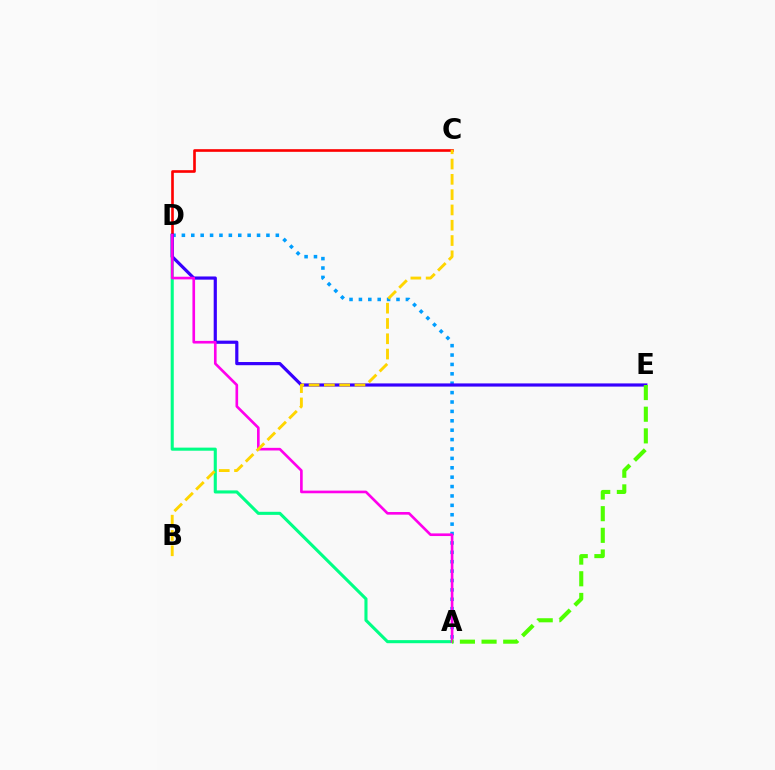{('A', 'D'): [{'color': '#009eff', 'line_style': 'dotted', 'thickness': 2.55}, {'color': '#00ff86', 'line_style': 'solid', 'thickness': 2.22}, {'color': '#ff00ed', 'line_style': 'solid', 'thickness': 1.9}], ('C', 'D'): [{'color': '#ff0000', 'line_style': 'solid', 'thickness': 1.9}], ('D', 'E'): [{'color': '#3700ff', 'line_style': 'solid', 'thickness': 2.29}], ('B', 'C'): [{'color': '#ffd500', 'line_style': 'dashed', 'thickness': 2.08}], ('A', 'E'): [{'color': '#4fff00', 'line_style': 'dashed', 'thickness': 2.94}]}